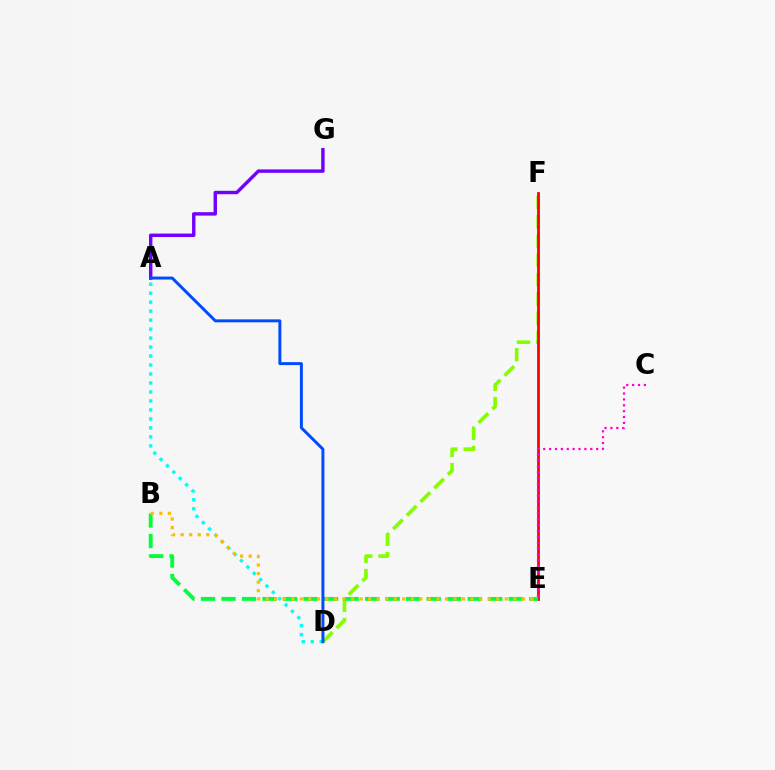{('D', 'F'): [{'color': '#84ff00', 'line_style': 'dashed', 'thickness': 2.62}], ('A', 'D'): [{'color': '#00fff6', 'line_style': 'dotted', 'thickness': 2.44}, {'color': '#004bff', 'line_style': 'solid', 'thickness': 2.13}], ('A', 'G'): [{'color': '#7200ff', 'line_style': 'solid', 'thickness': 2.47}], ('E', 'F'): [{'color': '#ff0000', 'line_style': 'solid', 'thickness': 1.99}], ('B', 'E'): [{'color': '#00ff39', 'line_style': 'dashed', 'thickness': 2.79}, {'color': '#ffbd00', 'line_style': 'dotted', 'thickness': 2.32}], ('C', 'E'): [{'color': '#ff00cf', 'line_style': 'dotted', 'thickness': 1.6}]}